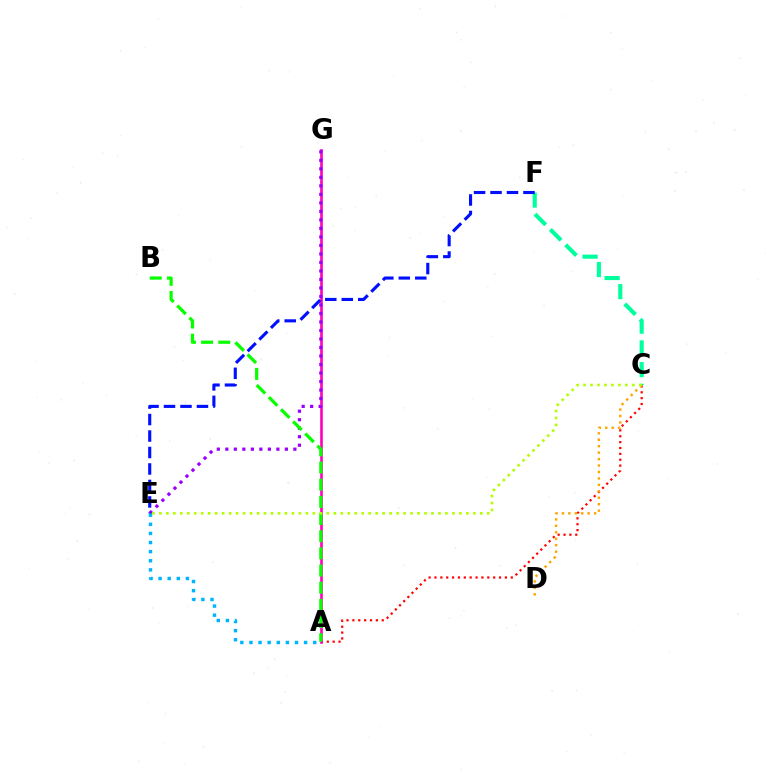{('A', 'C'): [{'color': '#ff0000', 'line_style': 'dotted', 'thickness': 1.6}], ('A', 'G'): [{'color': '#ff00bd', 'line_style': 'solid', 'thickness': 1.89}], ('E', 'G'): [{'color': '#9b00ff', 'line_style': 'dotted', 'thickness': 2.31}], ('C', 'F'): [{'color': '#00ff9d', 'line_style': 'dashed', 'thickness': 2.95}], ('A', 'E'): [{'color': '#00b5ff', 'line_style': 'dotted', 'thickness': 2.47}], ('E', 'F'): [{'color': '#0010ff', 'line_style': 'dashed', 'thickness': 2.24}], ('A', 'B'): [{'color': '#08ff00', 'line_style': 'dashed', 'thickness': 2.33}], ('C', 'D'): [{'color': '#ffa500', 'line_style': 'dotted', 'thickness': 1.75}], ('C', 'E'): [{'color': '#b3ff00', 'line_style': 'dotted', 'thickness': 1.9}]}